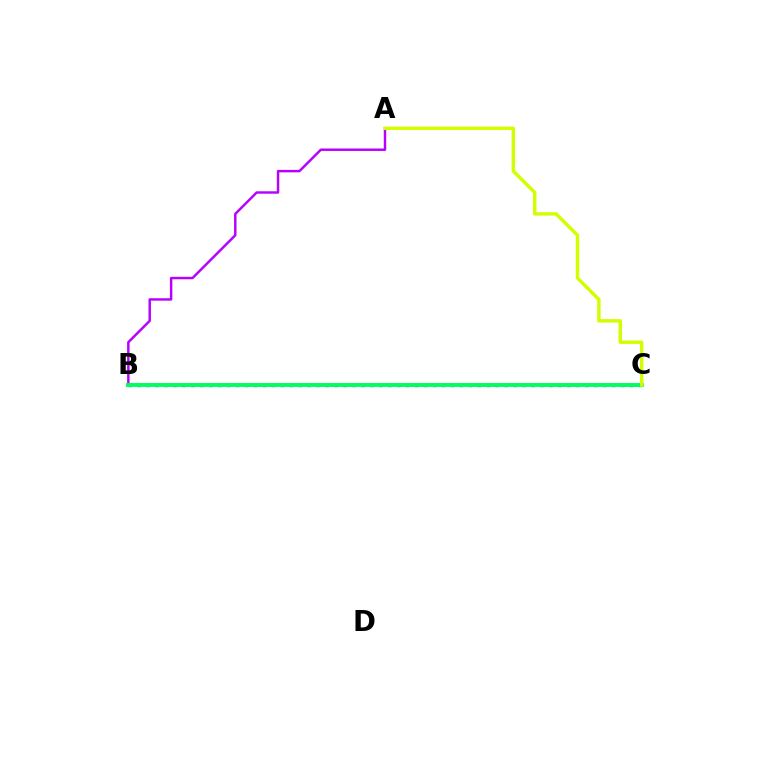{('B', 'C'): [{'color': '#0074ff', 'line_style': 'dotted', 'thickness': 2.43}, {'color': '#ff0000', 'line_style': 'solid', 'thickness': 1.66}, {'color': '#00ff5c', 'line_style': 'solid', 'thickness': 2.81}], ('A', 'B'): [{'color': '#b900ff', 'line_style': 'solid', 'thickness': 1.76}], ('A', 'C'): [{'color': '#d1ff00', 'line_style': 'solid', 'thickness': 2.47}]}